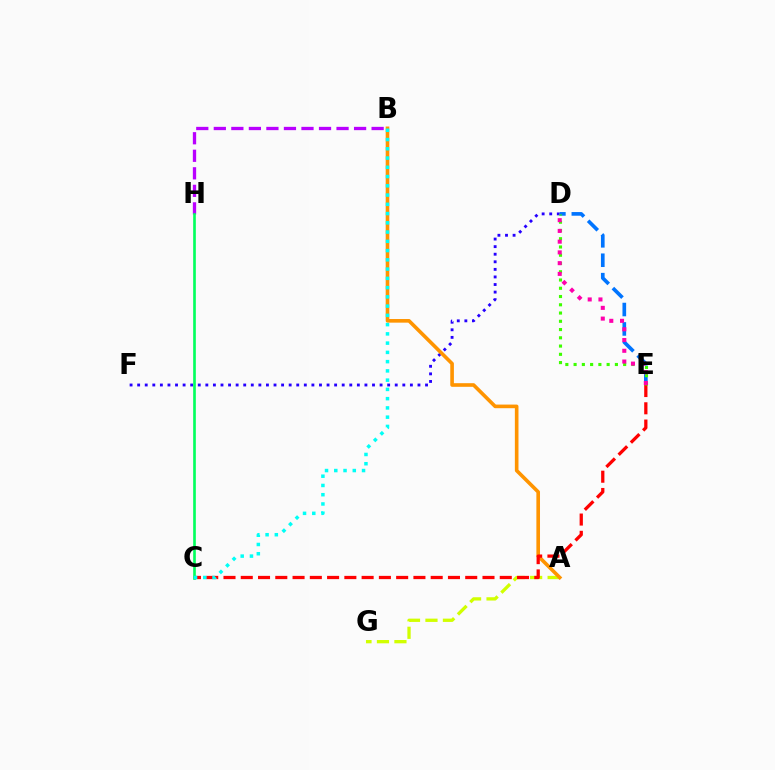{('B', 'H'): [{'color': '#b900ff', 'line_style': 'dashed', 'thickness': 2.38}], ('A', 'G'): [{'color': '#d1ff00', 'line_style': 'dashed', 'thickness': 2.37}], ('D', 'F'): [{'color': '#2500ff', 'line_style': 'dotted', 'thickness': 2.06}], ('A', 'B'): [{'color': '#ff9400', 'line_style': 'solid', 'thickness': 2.61}], ('D', 'E'): [{'color': '#0074ff', 'line_style': 'dashed', 'thickness': 2.64}, {'color': '#3dff00', 'line_style': 'dotted', 'thickness': 2.24}, {'color': '#ff00ac', 'line_style': 'dotted', 'thickness': 2.92}], ('C', 'E'): [{'color': '#ff0000', 'line_style': 'dashed', 'thickness': 2.35}], ('C', 'H'): [{'color': '#00ff5c', 'line_style': 'solid', 'thickness': 1.91}], ('B', 'C'): [{'color': '#00fff6', 'line_style': 'dotted', 'thickness': 2.51}]}